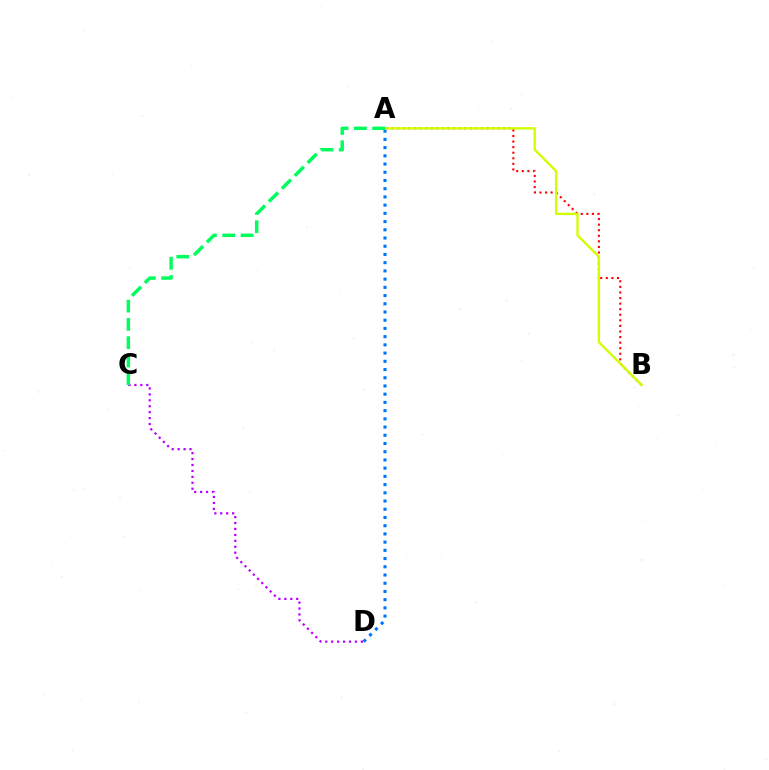{('A', 'D'): [{'color': '#0074ff', 'line_style': 'dotted', 'thickness': 2.23}], ('A', 'B'): [{'color': '#ff0000', 'line_style': 'dotted', 'thickness': 1.51}, {'color': '#d1ff00', 'line_style': 'solid', 'thickness': 1.69}], ('C', 'D'): [{'color': '#b900ff', 'line_style': 'dotted', 'thickness': 1.61}], ('A', 'C'): [{'color': '#00ff5c', 'line_style': 'dashed', 'thickness': 2.48}]}